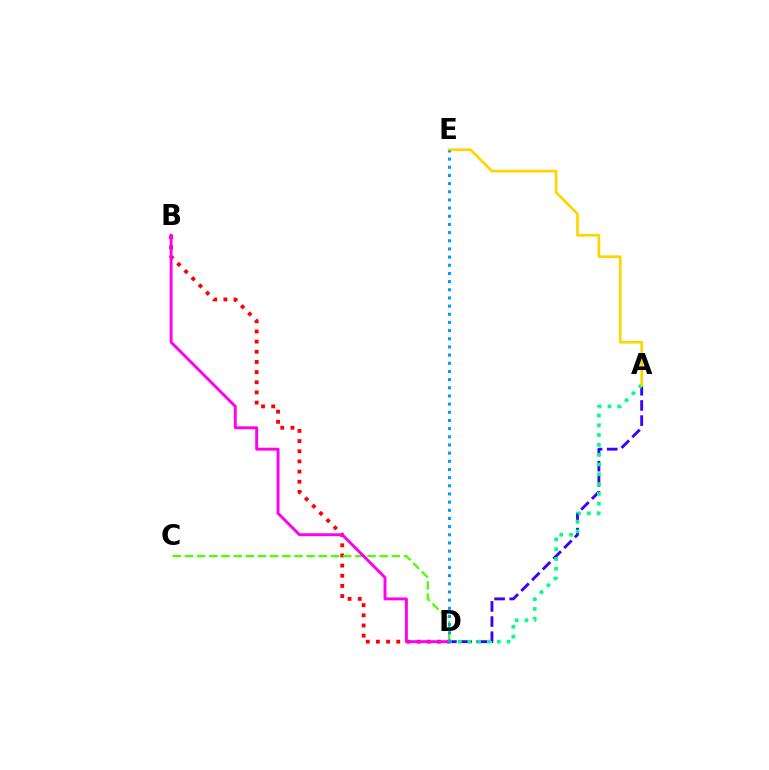{('A', 'D'): [{'color': '#3700ff', 'line_style': 'dashed', 'thickness': 2.06}, {'color': '#00ff86', 'line_style': 'dotted', 'thickness': 2.66}], ('B', 'D'): [{'color': '#ff0000', 'line_style': 'dotted', 'thickness': 2.76}, {'color': '#ff00ed', 'line_style': 'solid', 'thickness': 2.1}], ('C', 'D'): [{'color': '#4fff00', 'line_style': 'dashed', 'thickness': 1.65}], ('A', 'E'): [{'color': '#ffd500', 'line_style': 'solid', 'thickness': 1.94}], ('D', 'E'): [{'color': '#009eff', 'line_style': 'dotted', 'thickness': 2.22}]}